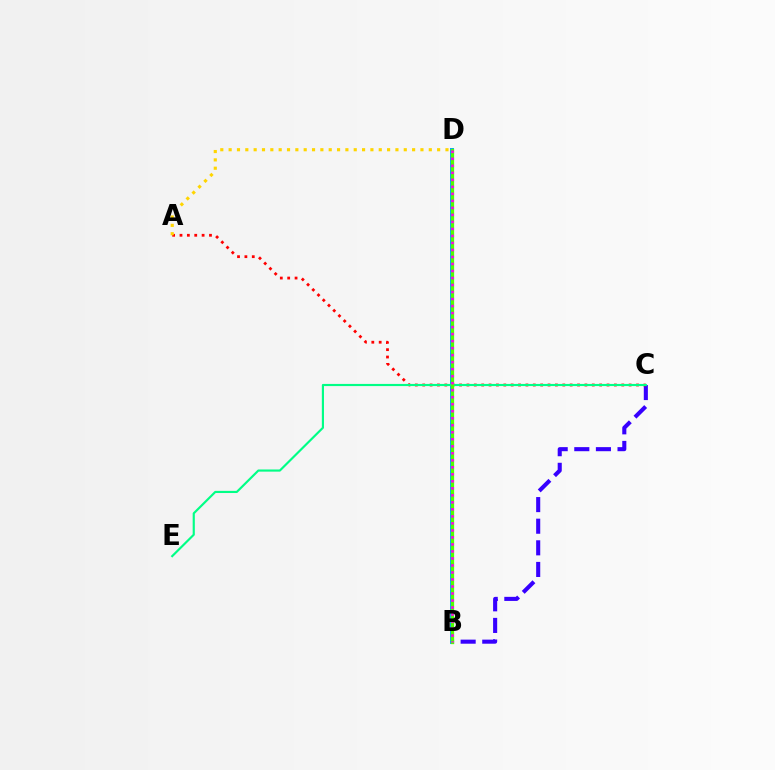{('B', 'D'): [{'color': '#009eff', 'line_style': 'solid', 'thickness': 2.84}, {'color': '#4fff00', 'line_style': 'solid', 'thickness': 2.37}, {'color': '#ff00ed', 'line_style': 'dotted', 'thickness': 1.9}], ('B', 'C'): [{'color': '#3700ff', 'line_style': 'dashed', 'thickness': 2.94}], ('A', 'C'): [{'color': '#ff0000', 'line_style': 'dotted', 'thickness': 2.0}], ('C', 'E'): [{'color': '#00ff86', 'line_style': 'solid', 'thickness': 1.55}], ('A', 'D'): [{'color': '#ffd500', 'line_style': 'dotted', 'thickness': 2.27}]}